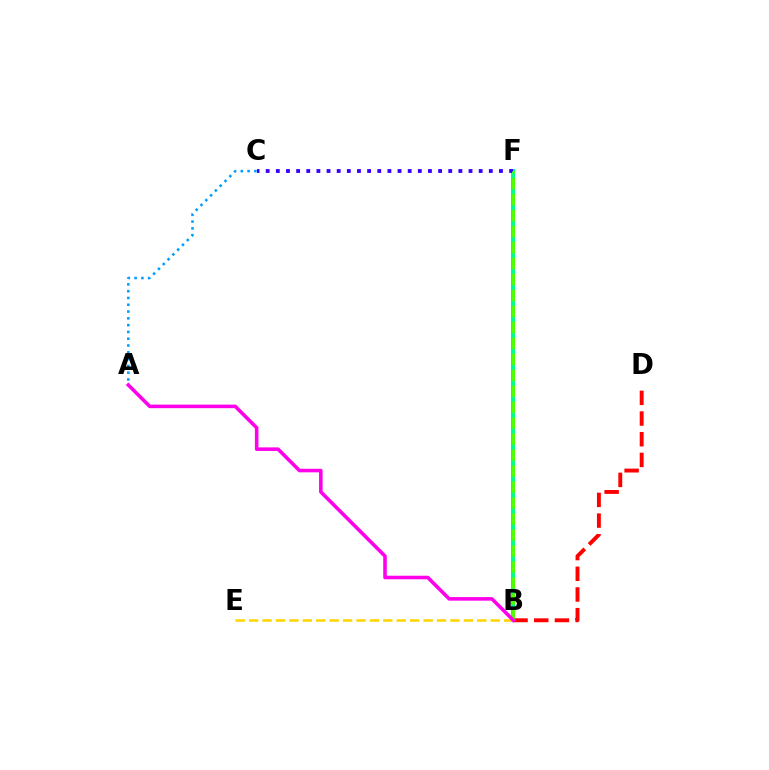{('B', 'F'): [{'color': '#00ff86', 'line_style': 'solid', 'thickness': 2.97}, {'color': '#4fff00', 'line_style': 'dashed', 'thickness': 2.17}], ('C', 'F'): [{'color': '#3700ff', 'line_style': 'dotted', 'thickness': 2.76}], ('B', 'D'): [{'color': '#ff0000', 'line_style': 'dashed', 'thickness': 2.81}], ('B', 'E'): [{'color': '#ffd500', 'line_style': 'dashed', 'thickness': 1.82}], ('A', 'B'): [{'color': '#ff00ed', 'line_style': 'solid', 'thickness': 2.57}], ('A', 'C'): [{'color': '#009eff', 'line_style': 'dotted', 'thickness': 1.85}]}